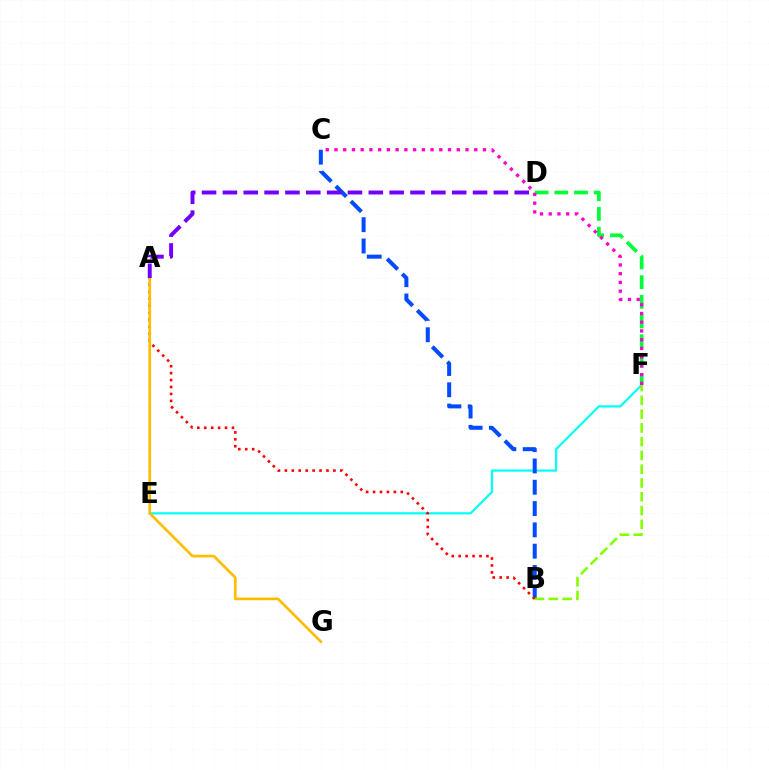{('D', 'F'): [{'color': '#00ff39', 'line_style': 'dashed', 'thickness': 2.67}], ('E', 'F'): [{'color': '#00fff6', 'line_style': 'solid', 'thickness': 1.56}], ('B', 'C'): [{'color': '#004bff', 'line_style': 'dashed', 'thickness': 2.89}], ('B', 'F'): [{'color': '#84ff00', 'line_style': 'dashed', 'thickness': 1.87}], ('A', 'B'): [{'color': '#ff0000', 'line_style': 'dotted', 'thickness': 1.88}], ('C', 'F'): [{'color': '#ff00cf', 'line_style': 'dotted', 'thickness': 2.37}], ('A', 'G'): [{'color': '#ffbd00', 'line_style': 'solid', 'thickness': 1.93}], ('A', 'D'): [{'color': '#7200ff', 'line_style': 'dashed', 'thickness': 2.83}]}